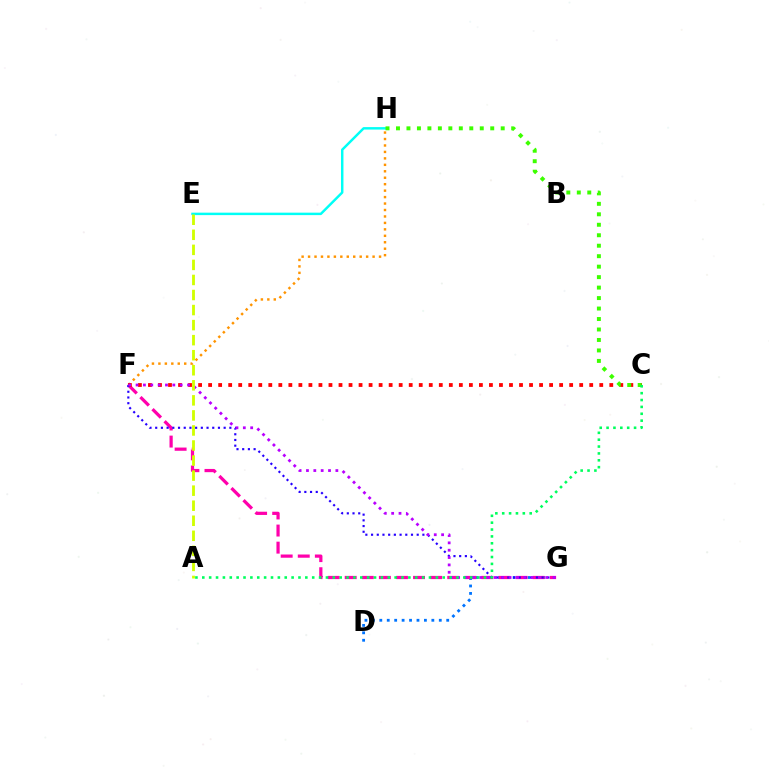{('D', 'G'): [{'color': '#0074ff', 'line_style': 'dotted', 'thickness': 2.02}], ('F', 'H'): [{'color': '#ff9400', 'line_style': 'dotted', 'thickness': 1.75}], ('F', 'G'): [{'color': '#ff00ac', 'line_style': 'dashed', 'thickness': 2.32}, {'color': '#2500ff', 'line_style': 'dotted', 'thickness': 1.55}, {'color': '#b900ff', 'line_style': 'dotted', 'thickness': 2.0}], ('C', 'F'): [{'color': '#ff0000', 'line_style': 'dotted', 'thickness': 2.72}], ('E', 'H'): [{'color': '#00fff6', 'line_style': 'solid', 'thickness': 1.77}], ('C', 'H'): [{'color': '#3dff00', 'line_style': 'dotted', 'thickness': 2.85}], ('A', 'C'): [{'color': '#00ff5c', 'line_style': 'dotted', 'thickness': 1.87}], ('A', 'E'): [{'color': '#d1ff00', 'line_style': 'dashed', 'thickness': 2.04}]}